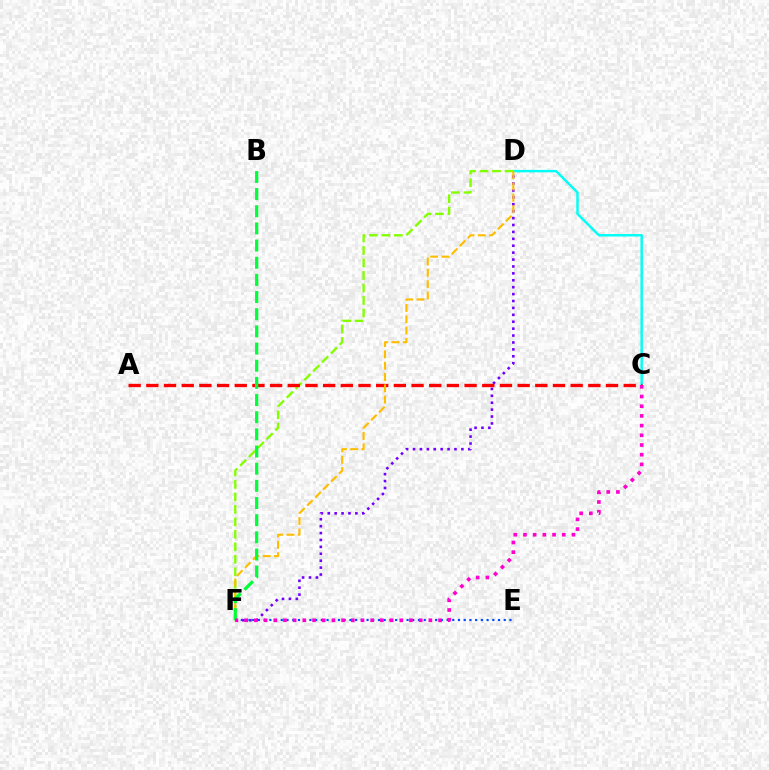{('C', 'D'): [{'color': '#00fff6', 'line_style': 'solid', 'thickness': 1.77}], ('D', 'F'): [{'color': '#84ff00', 'line_style': 'dashed', 'thickness': 1.7}, {'color': '#7200ff', 'line_style': 'dotted', 'thickness': 1.88}, {'color': '#ffbd00', 'line_style': 'dashed', 'thickness': 1.53}], ('E', 'F'): [{'color': '#004bff', 'line_style': 'dotted', 'thickness': 1.55}], ('A', 'C'): [{'color': '#ff0000', 'line_style': 'dashed', 'thickness': 2.4}], ('B', 'F'): [{'color': '#00ff39', 'line_style': 'dashed', 'thickness': 2.33}], ('C', 'F'): [{'color': '#ff00cf', 'line_style': 'dotted', 'thickness': 2.63}]}